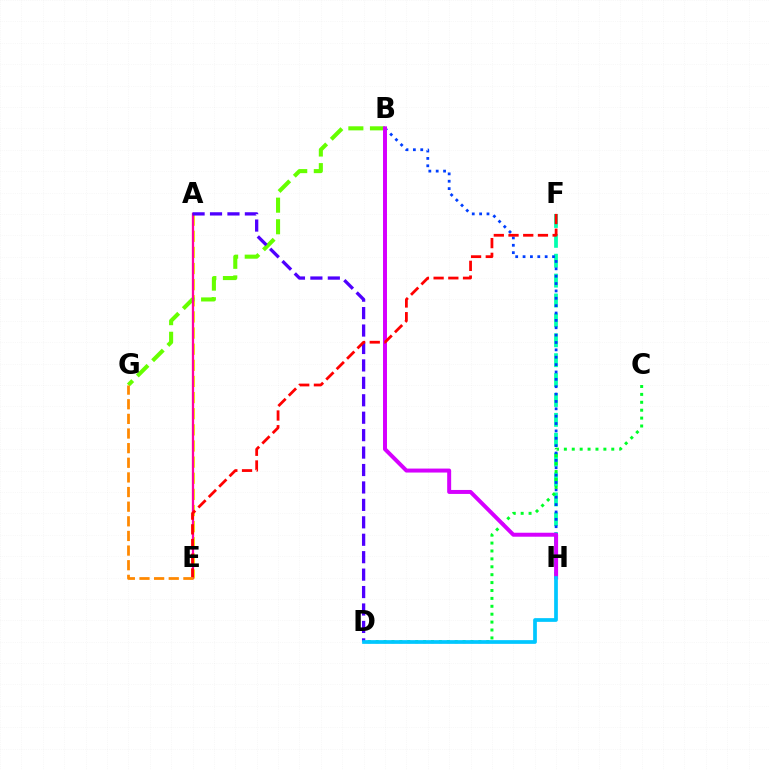{('A', 'E'): [{'color': '#eeff00', 'line_style': 'dashed', 'thickness': 2.19}, {'color': '#ff00a0', 'line_style': 'solid', 'thickness': 1.65}], ('B', 'G'): [{'color': '#66ff00', 'line_style': 'dashed', 'thickness': 2.93}], ('F', 'H'): [{'color': '#00ffaf', 'line_style': 'dashed', 'thickness': 2.7}], ('B', 'H'): [{'color': '#003fff', 'line_style': 'dotted', 'thickness': 2.0}, {'color': '#d600ff', 'line_style': 'solid', 'thickness': 2.86}], ('C', 'D'): [{'color': '#00ff27', 'line_style': 'dotted', 'thickness': 2.15}], ('A', 'D'): [{'color': '#4f00ff', 'line_style': 'dashed', 'thickness': 2.37}], ('E', 'F'): [{'color': '#ff0000', 'line_style': 'dashed', 'thickness': 2.0}], ('E', 'G'): [{'color': '#ff8800', 'line_style': 'dashed', 'thickness': 1.99}], ('D', 'H'): [{'color': '#00c7ff', 'line_style': 'solid', 'thickness': 2.68}]}